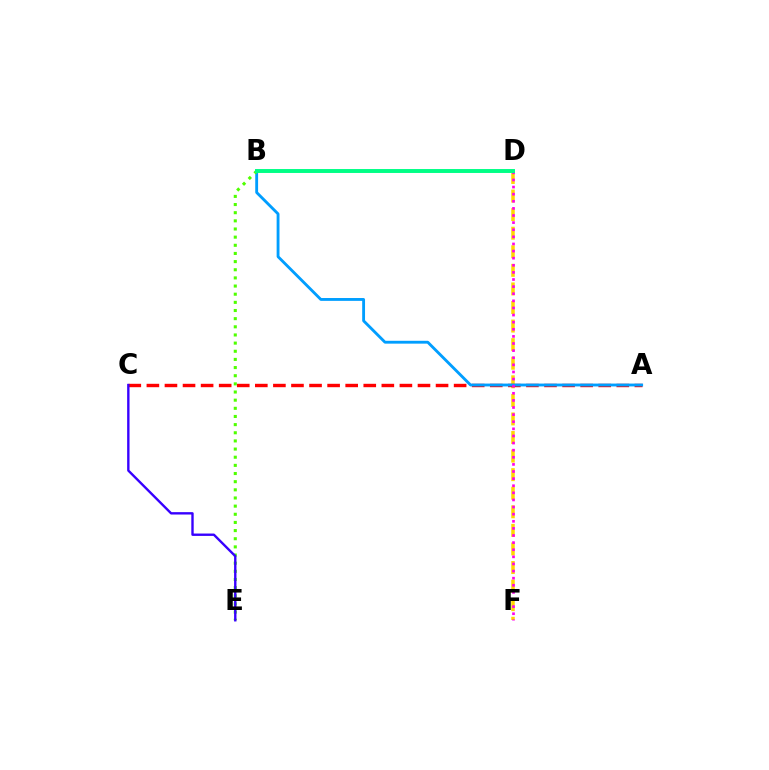{('D', 'F'): [{'color': '#ffd500', 'line_style': 'dashed', 'thickness': 2.52}, {'color': '#ff00ed', 'line_style': 'dotted', 'thickness': 1.93}], ('A', 'C'): [{'color': '#ff0000', 'line_style': 'dashed', 'thickness': 2.46}], ('A', 'B'): [{'color': '#009eff', 'line_style': 'solid', 'thickness': 2.05}], ('B', 'E'): [{'color': '#4fff00', 'line_style': 'dotted', 'thickness': 2.21}], ('C', 'E'): [{'color': '#3700ff', 'line_style': 'solid', 'thickness': 1.71}], ('B', 'D'): [{'color': '#00ff86', 'line_style': 'solid', 'thickness': 2.83}]}